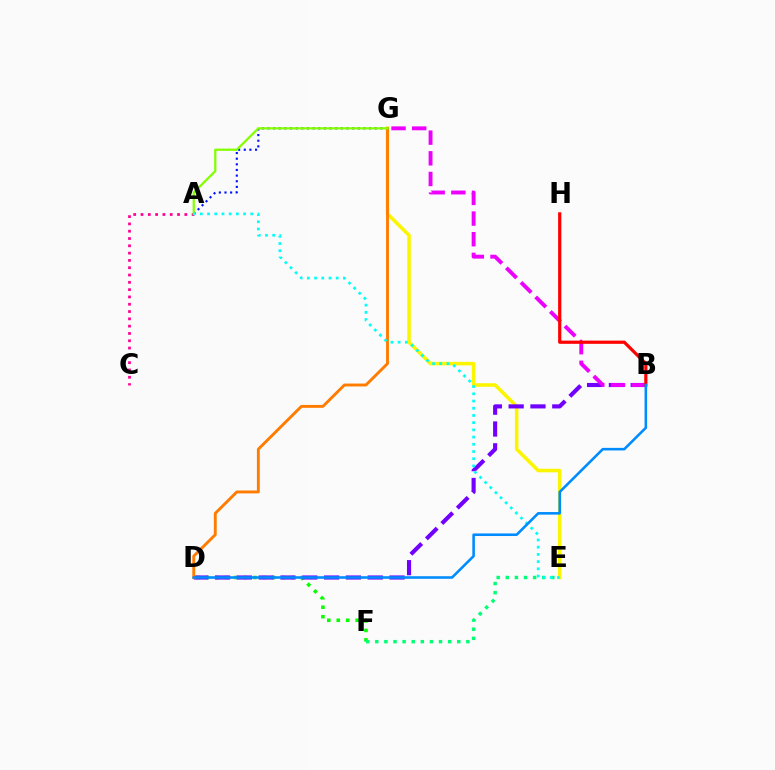{('E', 'G'): [{'color': '#fcf500', 'line_style': 'solid', 'thickness': 2.56}], ('A', 'C'): [{'color': '#ff0094', 'line_style': 'dotted', 'thickness': 1.98}], ('A', 'G'): [{'color': '#0010ff', 'line_style': 'dotted', 'thickness': 1.53}, {'color': '#84ff00', 'line_style': 'solid', 'thickness': 1.63}], ('D', 'F'): [{'color': '#08ff00', 'line_style': 'dotted', 'thickness': 2.57}], ('B', 'D'): [{'color': '#7200ff', 'line_style': 'dashed', 'thickness': 2.96}, {'color': '#008cff', 'line_style': 'solid', 'thickness': 1.86}], ('B', 'G'): [{'color': '#ee00ff', 'line_style': 'dashed', 'thickness': 2.81}], ('B', 'H'): [{'color': '#ff0000', 'line_style': 'solid', 'thickness': 2.31}], ('D', 'G'): [{'color': '#ff7c00', 'line_style': 'solid', 'thickness': 2.08}], ('E', 'F'): [{'color': '#00ff74', 'line_style': 'dotted', 'thickness': 2.47}], ('A', 'E'): [{'color': '#00fff6', 'line_style': 'dotted', 'thickness': 1.96}]}